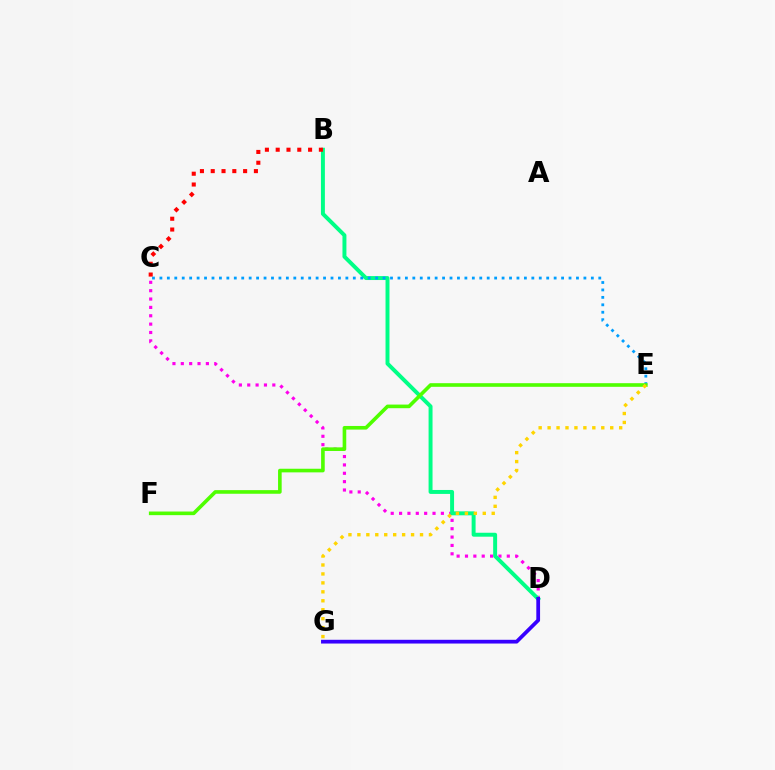{('C', 'D'): [{'color': '#ff00ed', 'line_style': 'dotted', 'thickness': 2.27}], ('B', 'D'): [{'color': '#00ff86', 'line_style': 'solid', 'thickness': 2.84}], ('C', 'E'): [{'color': '#009eff', 'line_style': 'dotted', 'thickness': 2.02}], ('E', 'F'): [{'color': '#4fff00', 'line_style': 'solid', 'thickness': 2.61}], ('D', 'G'): [{'color': '#3700ff', 'line_style': 'solid', 'thickness': 2.7}], ('E', 'G'): [{'color': '#ffd500', 'line_style': 'dotted', 'thickness': 2.43}], ('B', 'C'): [{'color': '#ff0000', 'line_style': 'dotted', 'thickness': 2.93}]}